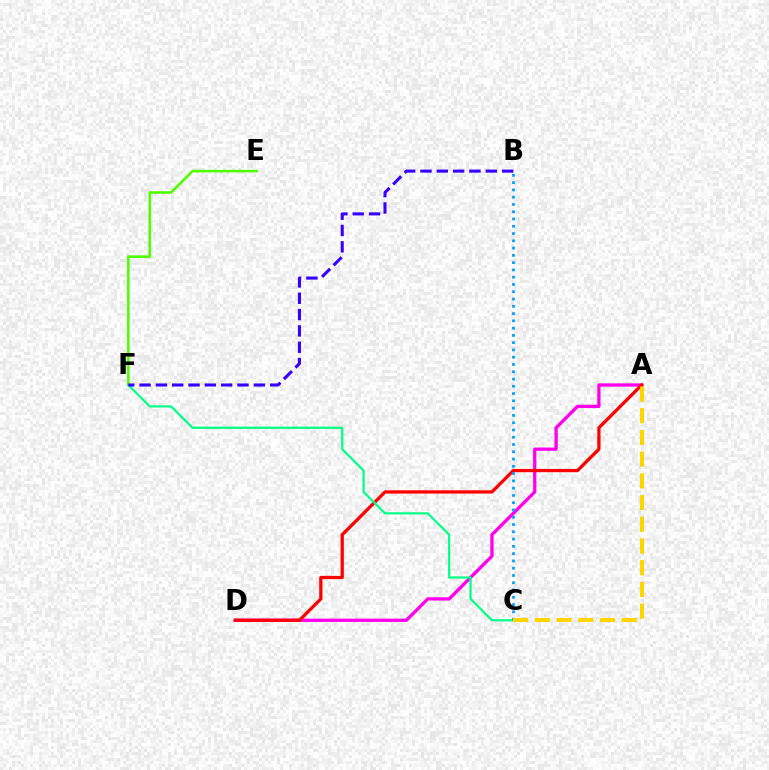{('A', 'D'): [{'color': '#ff00ed', 'line_style': 'solid', 'thickness': 2.37}, {'color': '#ff0000', 'line_style': 'solid', 'thickness': 2.35}], ('E', 'F'): [{'color': '#4fff00', 'line_style': 'solid', 'thickness': 1.86}], ('C', 'F'): [{'color': '#00ff86', 'line_style': 'solid', 'thickness': 1.58}], ('B', 'C'): [{'color': '#009eff', 'line_style': 'dotted', 'thickness': 1.98}], ('B', 'F'): [{'color': '#3700ff', 'line_style': 'dashed', 'thickness': 2.22}], ('A', 'C'): [{'color': '#ffd500', 'line_style': 'dashed', 'thickness': 2.95}]}